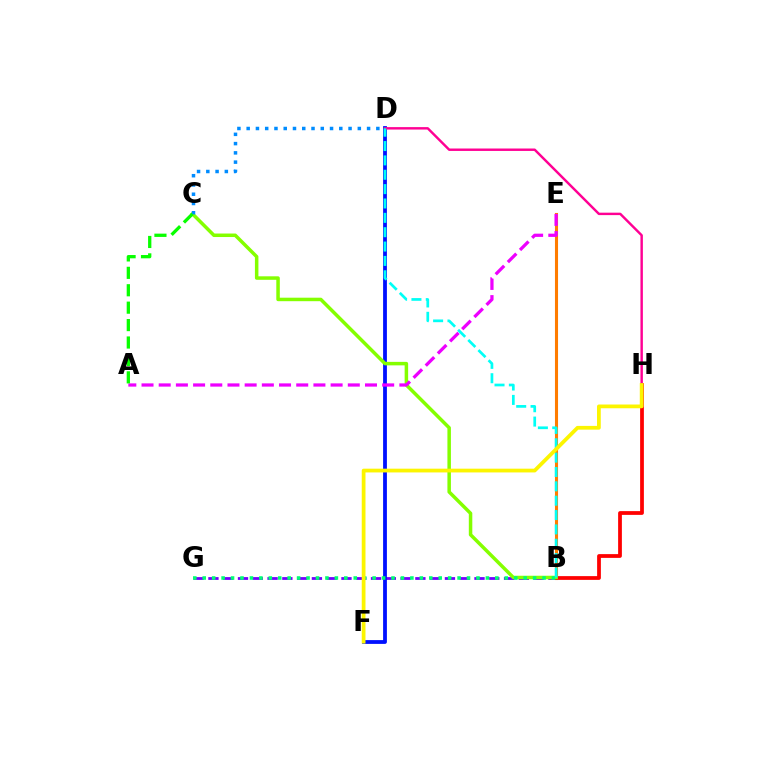{('B', 'E'): [{'color': '#ff7c00', 'line_style': 'solid', 'thickness': 2.21}], ('B', 'G'): [{'color': '#7200ff', 'line_style': 'dashed', 'thickness': 2.01}, {'color': '#00ff74', 'line_style': 'dotted', 'thickness': 2.56}], ('B', 'H'): [{'color': '#ff0000', 'line_style': 'solid', 'thickness': 2.71}], ('D', 'F'): [{'color': '#0010ff', 'line_style': 'solid', 'thickness': 2.73}], ('B', 'C'): [{'color': '#84ff00', 'line_style': 'solid', 'thickness': 2.52}], ('D', 'H'): [{'color': '#ff0094', 'line_style': 'solid', 'thickness': 1.75}], ('A', 'E'): [{'color': '#ee00ff', 'line_style': 'dashed', 'thickness': 2.34}], ('C', 'D'): [{'color': '#008cff', 'line_style': 'dotted', 'thickness': 2.52}], ('B', 'D'): [{'color': '#00fff6', 'line_style': 'dashed', 'thickness': 1.95}], ('F', 'H'): [{'color': '#fcf500', 'line_style': 'solid', 'thickness': 2.7}], ('A', 'C'): [{'color': '#08ff00', 'line_style': 'dashed', 'thickness': 2.37}]}